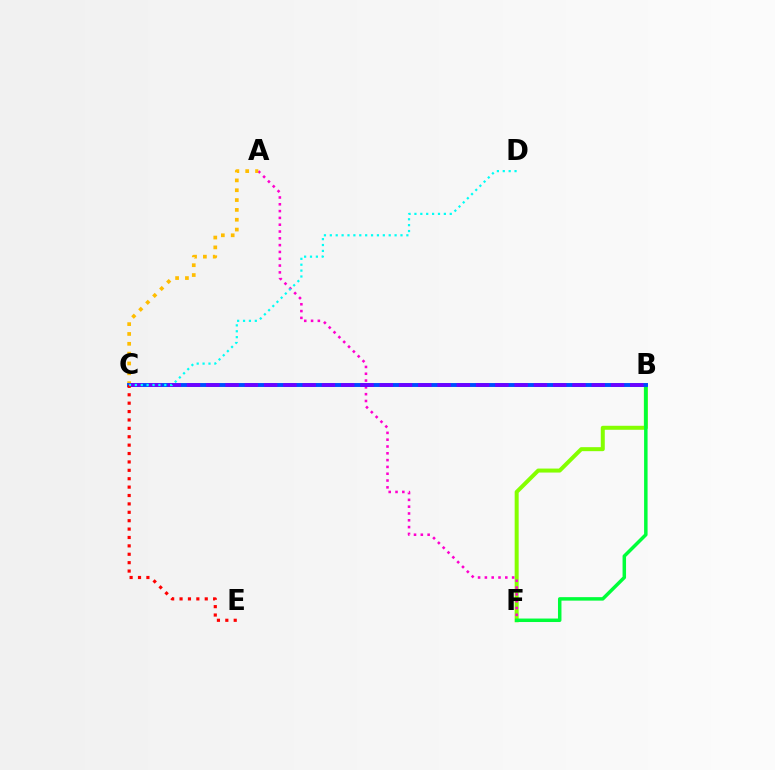{('B', 'F'): [{'color': '#84ff00', 'line_style': 'solid', 'thickness': 2.88}, {'color': '#00ff39', 'line_style': 'solid', 'thickness': 2.51}], ('A', 'F'): [{'color': '#ff00cf', 'line_style': 'dotted', 'thickness': 1.85}], ('A', 'C'): [{'color': '#ffbd00', 'line_style': 'dotted', 'thickness': 2.67}], ('B', 'C'): [{'color': '#004bff', 'line_style': 'solid', 'thickness': 2.82}, {'color': '#7200ff', 'line_style': 'dashed', 'thickness': 2.62}], ('C', 'E'): [{'color': '#ff0000', 'line_style': 'dotted', 'thickness': 2.28}], ('C', 'D'): [{'color': '#00fff6', 'line_style': 'dotted', 'thickness': 1.6}]}